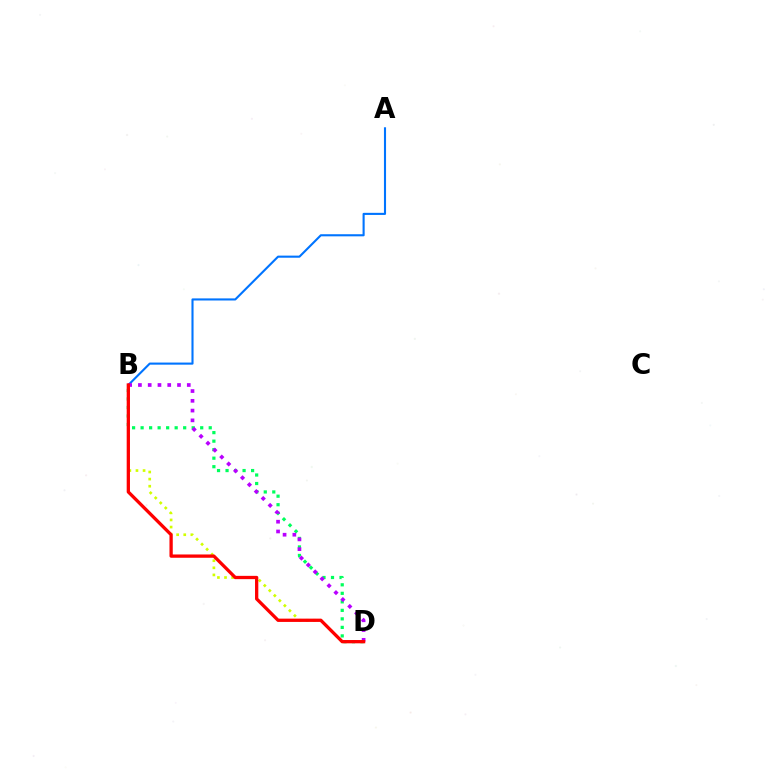{('B', 'D'): [{'color': '#d1ff00', 'line_style': 'dotted', 'thickness': 1.93}, {'color': '#00ff5c', 'line_style': 'dotted', 'thickness': 2.31}, {'color': '#b900ff', 'line_style': 'dotted', 'thickness': 2.65}, {'color': '#ff0000', 'line_style': 'solid', 'thickness': 2.37}], ('A', 'B'): [{'color': '#0074ff', 'line_style': 'solid', 'thickness': 1.51}]}